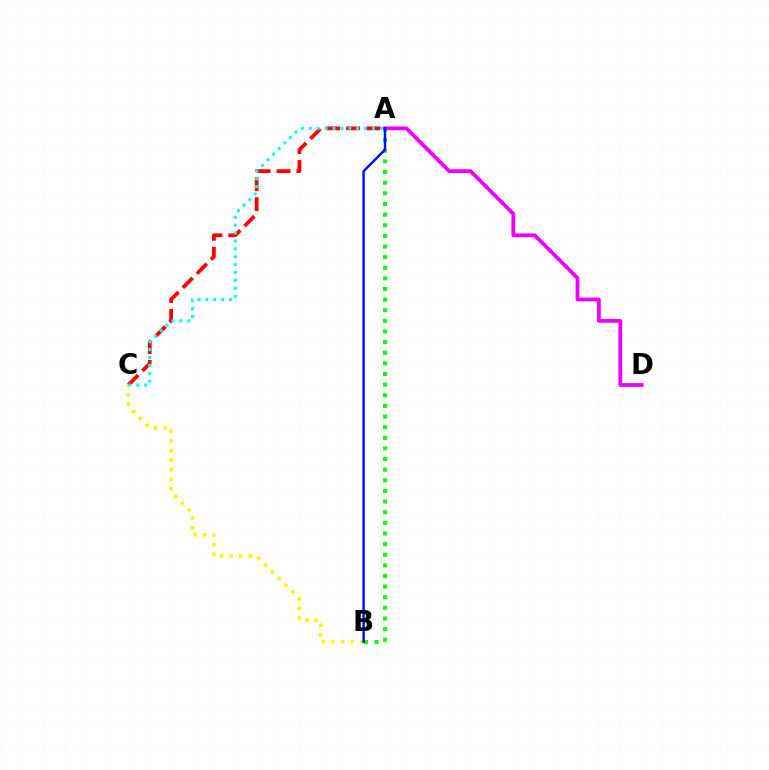{('A', 'B'): [{'color': '#08ff00', 'line_style': 'dotted', 'thickness': 2.89}, {'color': '#0010ff', 'line_style': 'solid', 'thickness': 1.77}], ('A', 'C'): [{'color': '#ff0000', 'line_style': 'dashed', 'thickness': 2.71}, {'color': '#00fff6', 'line_style': 'dotted', 'thickness': 2.15}], ('A', 'D'): [{'color': '#ee00ff', 'line_style': 'solid', 'thickness': 2.73}], ('B', 'C'): [{'color': '#fcf500', 'line_style': 'dotted', 'thickness': 2.6}]}